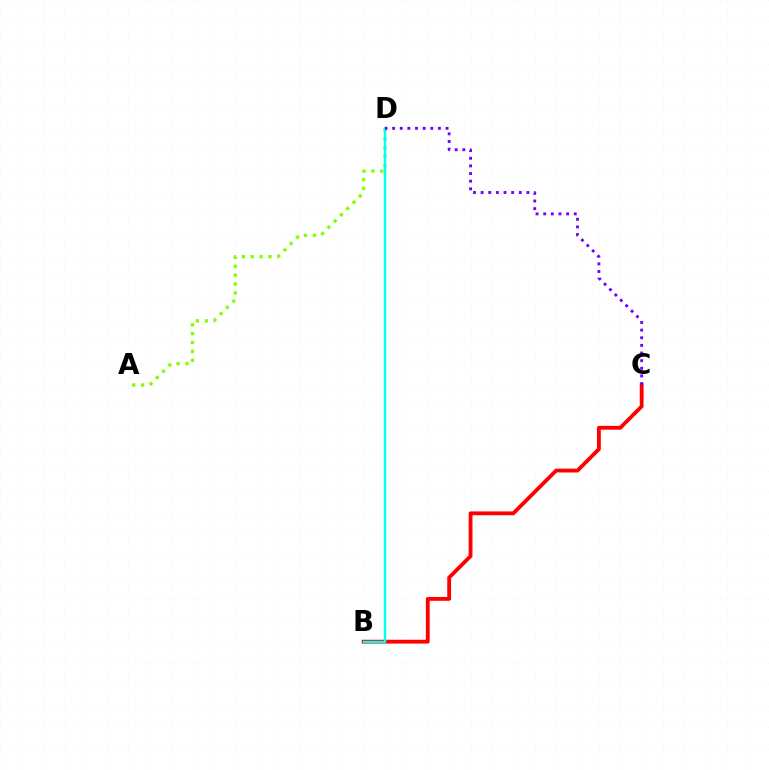{('A', 'D'): [{'color': '#84ff00', 'line_style': 'dotted', 'thickness': 2.41}], ('B', 'C'): [{'color': '#ff0000', 'line_style': 'solid', 'thickness': 2.75}], ('B', 'D'): [{'color': '#00fff6', 'line_style': 'solid', 'thickness': 1.77}], ('C', 'D'): [{'color': '#7200ff', 'line_style': 'dotted', 'thickness': 2.07}]}